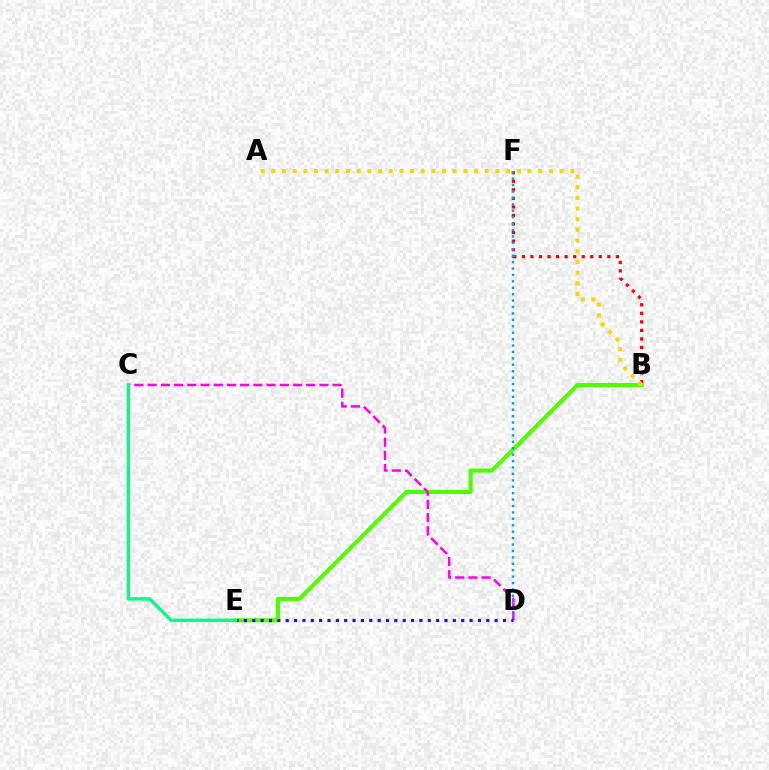{('B', 'E'): [{'color': '#4fff00', 'line_style': 'solid', 'thickness': 2.94}], ('C', 'D'): [{'color': '#ff00ed', 'line_style': 'dashed', 'thickness': 1.79}], ('D', 'E'): [{'color': '#3700ff', 'line_style': 'dotted', 'thickness': 2.27}], ('B', 'F'): [{'color': '#ff0000', 'line_style': 'dotted', 'thickness': 2.32}], ('C', 'E'): [{'color': '#00ff86', 'line_style': 'solid', 'thickness': 2.46}], ('D', 'F'): [{'color': '#009eff', 'line_style': 'dotted', 'thickness': 1.74}], ('A', 'B'): [{'color': '#ffd500', 'line_style': 'dotted', 'thickness': 2.9}]}